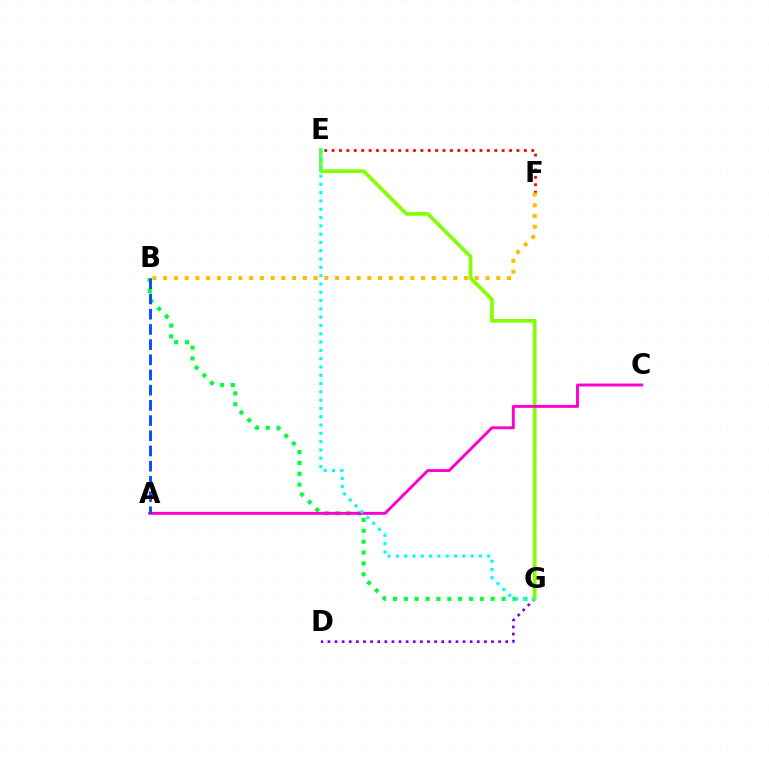{('B', 'G'): [{'color': '#00ff39', 'line_style': 'dotted', 'thickness': 2.95}], ('E', 'F'): [{'color': '#ff0000', 'line_style': 'dotted', 'thickness': 2.01}], ('D', 'G'): [{'color': '#7200ff', 'line_style': 'dotted', 'thickness': 1.93}], ('E', 'G'): [{'color': '#84ff00', 'line_style': 'solid', 'thickness': 2.65}, {'color': '#00fff6', 'line_style': 'dotted', 'thickness': 2.25}], ('A', 'C'): [{'color': '#ff00cf', 'line_style': 'solid', 'thickness': 2.1}], ('B', 'F'): [{'color': '#ffbd00', 'line_style': 'dotted', 'thickness': 2.92}], ('A', 'B'): [{'color': '#004bff', 'line_style': 'dashed', 'thickness': 2.06}]}